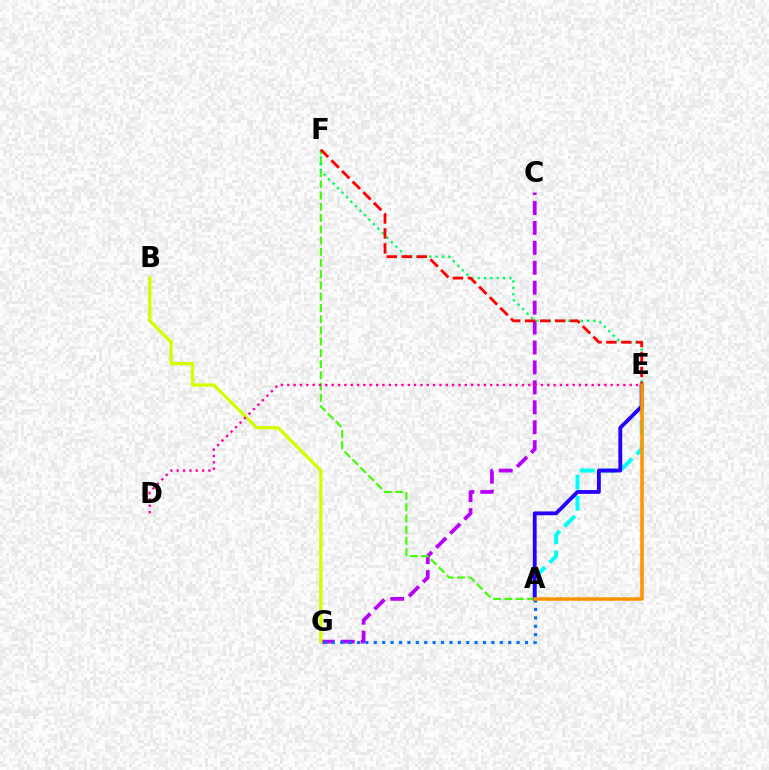{('C', 'G'): [{'color': '#b900ff', 'line_style': 'dashed', 'thickness': 2.71}], ('A', 'F'): [{'color': '#3dff00', 'line_style': 'dashed', 'thickness': 1.53}], ('A', 'G'): [{'color': '#0074ff', 'line_style': 'dotted', 'thickness': 2.28}], ('A', 'E'): [{'color': '#00fff6', 'line_style': 'dashed', 'thickness': 2.88}, {'color': '#2500ff', 'line_style': 'solid', 'thickness': 2.76}, {'color': '#ff9400', 'line_style': 'solid', 'thickness': 2.57}], ('E', 'F'): [{'color': '#00ff5c', 'line_style': 'dotted', 'thickness': 1.73}, {'color': '#ff0000', 'line_style': 'dashed', 'thickness': 2.04}], ('B', 'G'): [{'color': '#d1ff00', 'line_style': 'solid', 'thickness': 2.38}], ('D', 'E'): [{'color': '#ff00ac', 'line_style': 'dotted', 'thickness': 1.72}]}